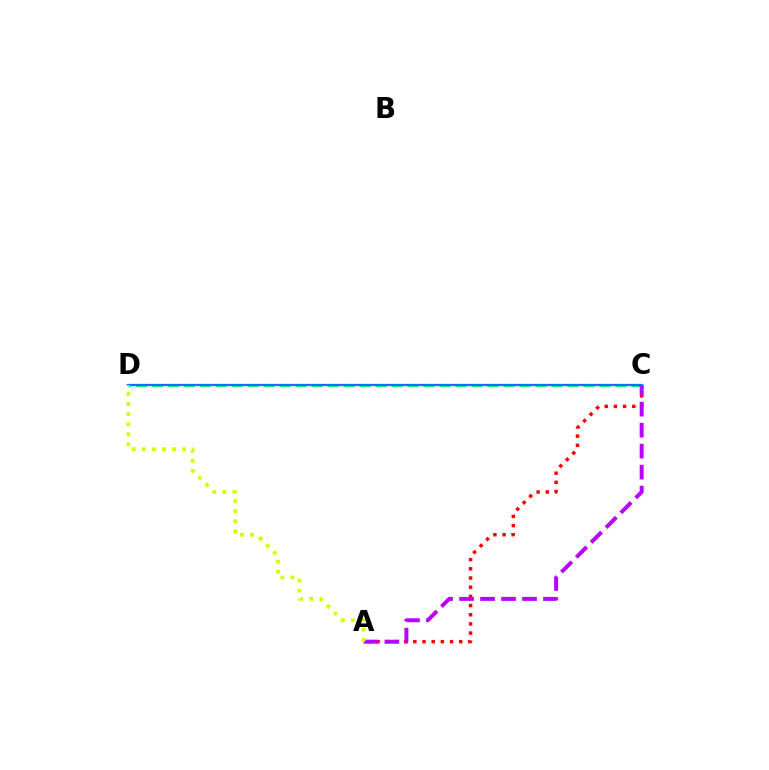{('C', 'D'): [{'color': '#00ff5c', 'line_style': 'dashed', 'thickness': 2.17}, {'color': '#0074ff', 'line_style': 'solid', 'thickness': 1.62}], ('A', 'C'): [{'color': '#ff0000', 'line_style': 'dotted', 'thickness': 2.5}, {'color': '#b900ff', 'line_style': 'dashed', 'thickness': 2.85}], ('A', 'D'): [{'color': '#d1ff00', 'line_style': 'dotted', 'thickness': 2.74}]}